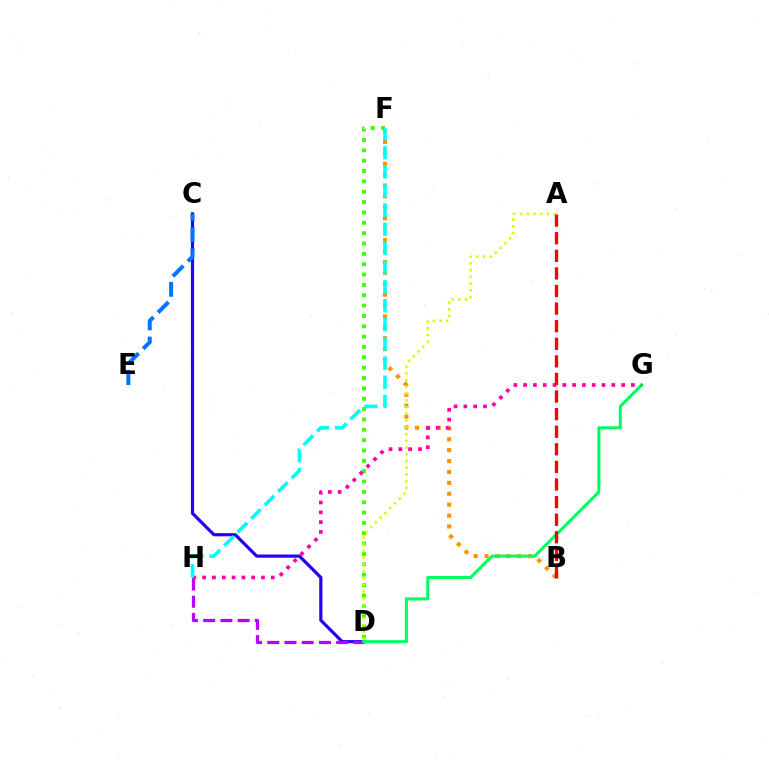{('B', 'F'): [{'color': '#ff9400', 'line_style': 'dotted', 'thickness': 2.96}], ('D', 'F'): [{'color': '#3dff00', 'line_style': 'dotted', 'thickness': 2.81}], ('A', 'D'): [{'color': '#d1ff00', 'line_style': 'dotted', 'thickness': 1.83}], ('C', 'D'): [{'color': '#2500ff', 'line_style': 'solid', 'thickness': 2.3}], ('D', 'H'): [{'color': '#b900ff', 'line_style': 'dashed', 'thickness': 2.34}], ('D', 'G'): [{'color': '#00ff5c', 'line_style': 'solid', 'thickness': 2.19}], ('G', 'H'): [{'color': '#ff00ac', 'line_style': 'dotted', 'thickness': 2.66}], ('A', 'B'): [{'color': '#ff0000', 'line_style': 'dashed', 'thickness': 2.39}], ('F', 'H'): [{'color': '#00fff6', 'line_style': 'dashed', 'thickness': 2.6}], ('C', 'E'): [{'color': '#0074ff', 'line_style': 'dashed', 'thickness': 2.88}]}